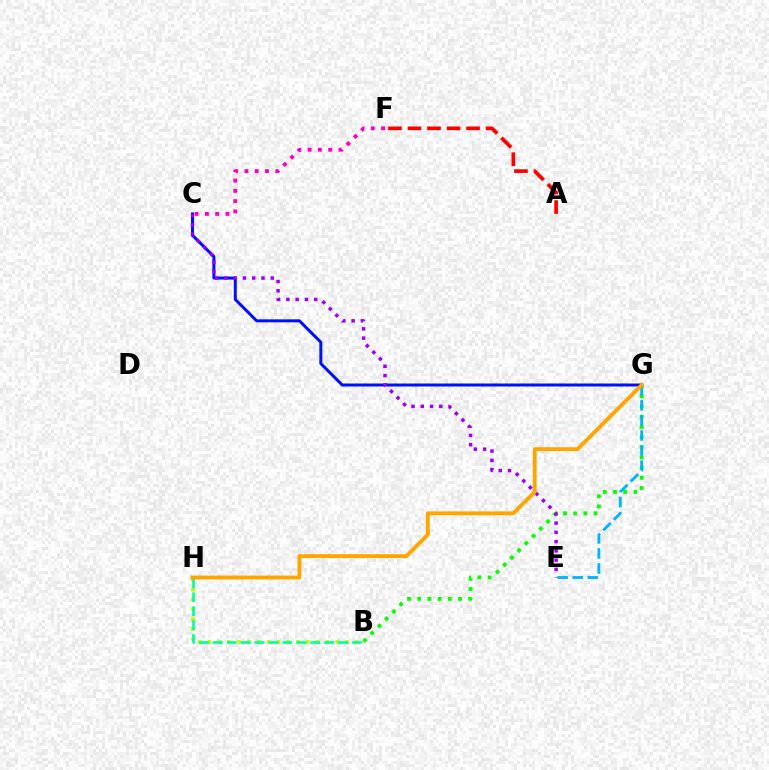{('C', 'G'): [{'color': '#0010ff', 'line_style': 'solid', 'thickness': 2.16}], ('B', 'H'): [{'color': '#b3ff00', 'line_style': 'dotted', 'thickness': 2.67}, {'color': '#00ff9d', 'line_style': 'dashed', 'thickness': 1.89}], ('B', 'G'): [{'color': '#08ff00', 'line_style': 'dotted', 'thickness': 2.77}], ('A', 'F'): [{'color': '#ff0000', 'line_style': 'dashed', 'thickness': 2.65}], ('C', 'E'): [{'color': '#9b00ff', 'line_style': 'dotted', 'thickness': 2.52}], ('C', 'F'): [{'color': '#ff00bd', 'line_style': 'dotted', 'thickness': 2.8}], ('E', 'G'): [{'color': '#00b5ff', 'line_style': 'dashed', 'thickness': 2.05}], ('G', 'H'): [{'color': '#ffa500', 'line_style': 'solid', 'thickness': 2.77}]}